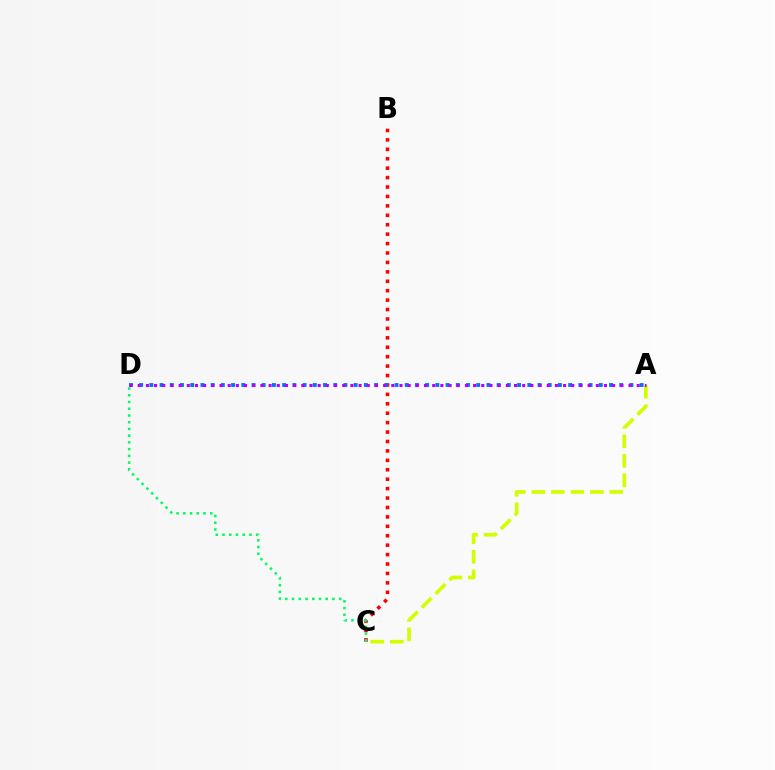{('B', 'C'): [{'color': '#ff0000', 'line_style': 'dotted', 'thickness': 2.56}], ('A', 'D'): [{'color': '#0074ff', 'line_style': 'dotted', 'thickness': 2.78}, {'color': '#b900ff', 'line_style': 'dotted', 'thickness': 2.22}], ('C', 'D'): [{'color': '#00ff5c', 'line_style': 'dotted', 'thickness': 1.83}], ('A', 'C'): [{'color': '#d1ff00', 'line_style': 'dashed', 'thickness': 2.65}]}